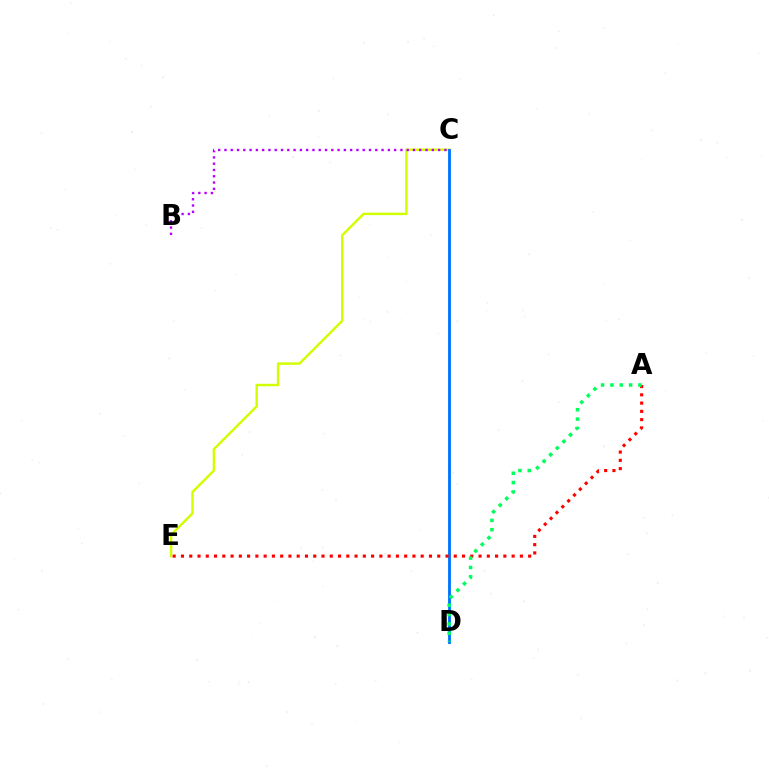{('C', 'E'): [{'color': '#d1ff00', 'line_style': 'solid', 'thickness': 1.76}], ('B', 'C'): [{'color': '#b900ff', 'line_style': 'dotted', 'thickness': 1.71}], ('C', 'D'): [{'color': '#0074ff', 'line_style': 'solid', 'thickness': 2.06}], ('A', 'E'): [{'color': '#ff0000', 'line_style': 'dotted', 'thickness': 2.25}], ('A', 'D'): [{'color': '#00ff5c', 'line_style': 'dotted', 'thickness': 2.53}]}